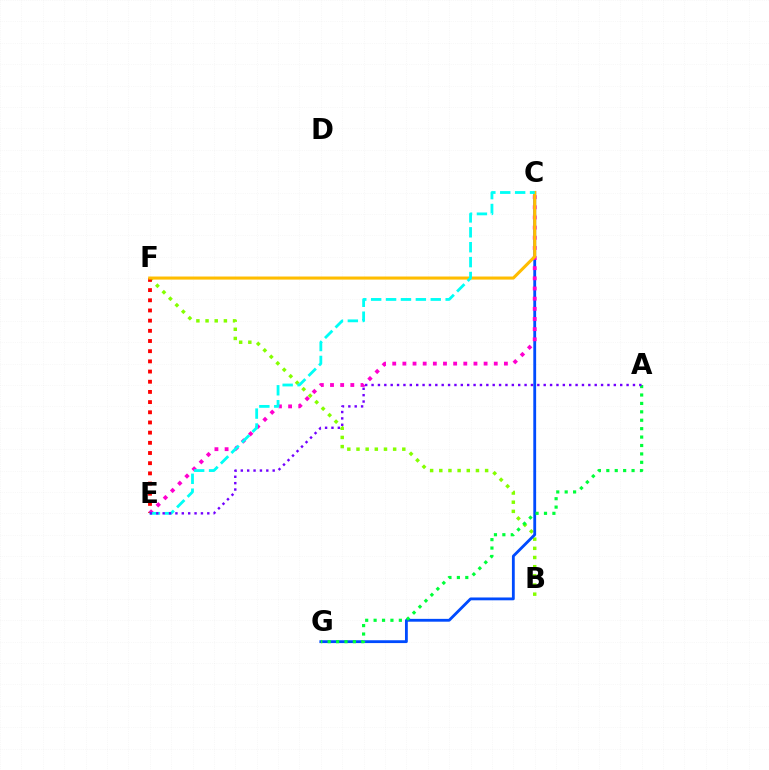{('B', 'F'): [{'color': '#84ff00', 'line_style': 'dotted', 'thickness': 2.49}], ('C', 'G'): [{'color': '#004bff', 'line_style': 'solid', 'thickness': 2.03}], ('C', 'E'): [{'color': '#ff00cf', 'line_style': 'dotted', 'thickness': 2.76}, {'color': '#00fff6', 'line_style': 'dashed', 'thickness': 2.02}], ('A', 'G'): [{'color': '#00ff39', 'line_style': 'dotted', 'thickness': 2.29}], ('E', 'F'): [{'color': '#ff0000', 'line_style': 'dotted', 'thickness': 2.77}], ('C', 'F'): [{'color': '#ffbd00', 'line_style': 'solid', 'thickness': 2.21}], ('A', 'E'): [{'color': '#7200ff', 'line_style': 'dotted', 'thickness': 1.73}]}